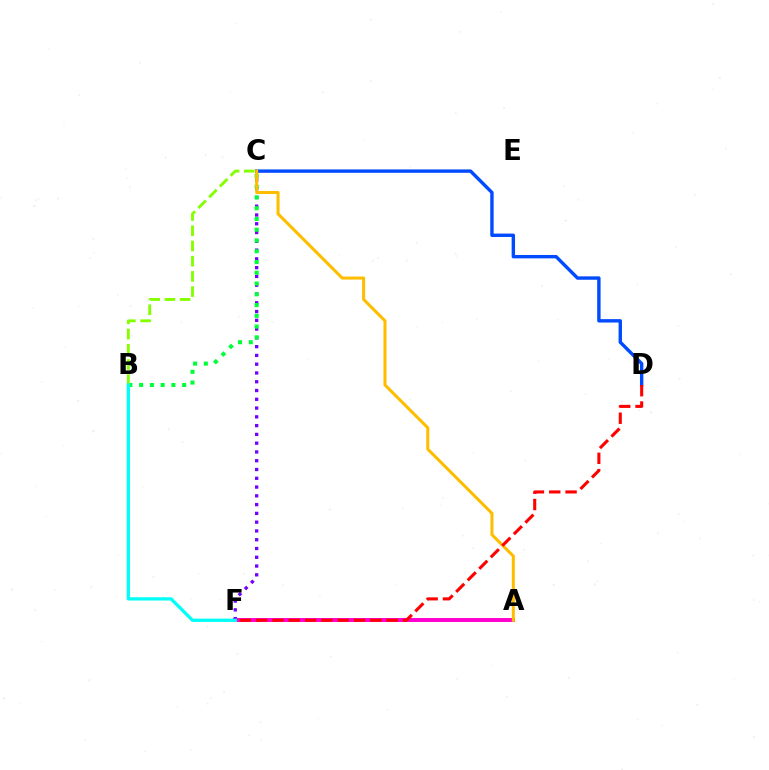{('C', 'D'): [{'color': '#004bff', 'line_style': 'solid', 'thickness': 2.44}], ('A', 'F'): [{'color': '#ff00cf', 'line_style': 'solid', 'thickness': 2.84}], ('C', 'F'): [{'color': '#7200ff', 'line_style': 'dotted', 'thickness': 2.38}], ('B', 'C'): [{'color': '#00ff39', 'line_style': 'dotted', 'thickness': 2.92}, {'color': '#84ff00', 'line_style': 'dashed', 'thickness': 2.07}], ('A', 'C'): [{'color': '#ffbd00', 'line_style': 'solid', 'thickness': 2.19}], ('D', 'F'): [{'color': '#ff0000', 'line_style': 'dashed', 'thickness': 2.22}], ('B', 'F'): [{'color': '#00fff6', 'line_style': 'solid', 'thickness': 2.36}]}